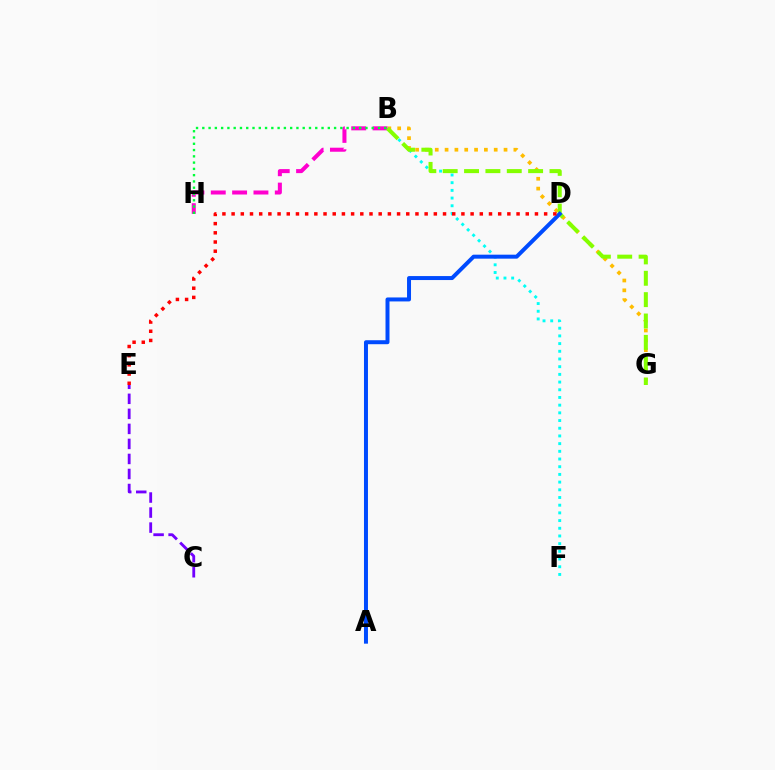{('B', 'F'): [{'color': '#00fff6', 'line_style': 'dotted', 'thickness': 2.09}], ('B', 'G'): [{'color': '#ffbd00', 'line_style': 'dotted', 'thickness': 2.67}, {'color': '#84ff00', 'line_style': 'dashed', 'thickness': 2.9}], ('C', 'E'): [{'color': '#7200ff', 'line_style': 'dashed', 'thickness': 2.04}], ('B', 'H'): [{'color': '#ff00cf', 'line_style': 'dashed', 'thickness': 2.9}, {'color': '#00ff39', 'line_style': 'dotted', 'thickness': 1.7}], ('A', 'D'): [{'color': '#004bff', 'line_style': 'solid', 'thickness': 2.87}], ('D', 'E'): [{'color': '#ff0000', 'line_style': 'dotted', 'thickness': 2.5}]}